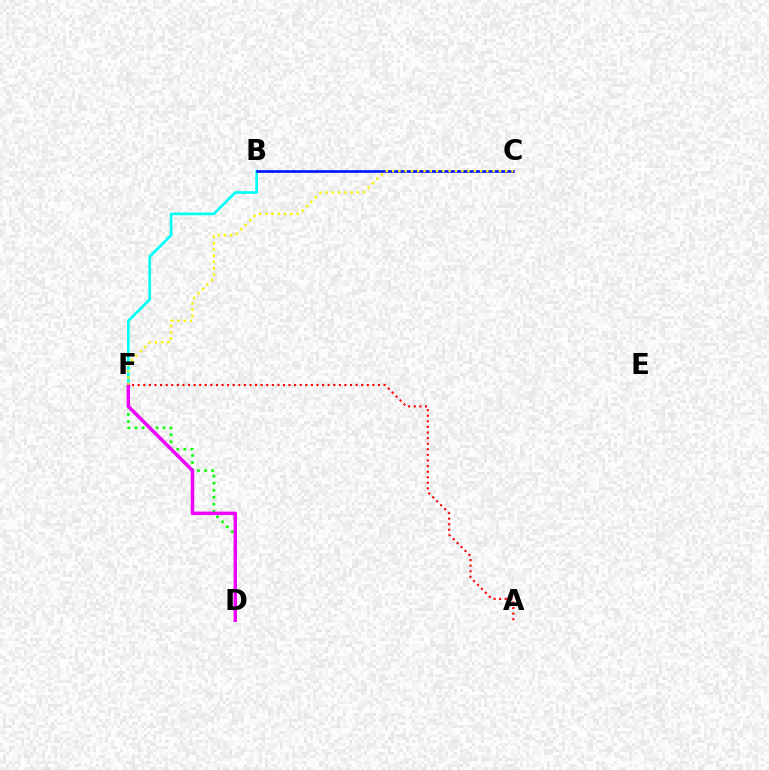{('B', 'F'): [{'color': '#00fff6', 'line_style': 'solid', 'thickness': 1.93}], ('B', 'C'): [{'color': '#0010ff', 'line_style': 'solid', 'thickness': 1.88}], ('D', 'F'): [{'color': '#08ff00', 'line_style': 'dotted', 'thickness': 1.91}, {'color': '#ee00ff', 'line_style': 'solid', 'thickness': 2.5}], ('C', 'F'): [{'color': '#fcf500', 'line_style': 'dotted', 'thickness': 1.71}], ('A', 'F'): [{'color': '#ff0000', 'line_style': 'dotted', 'thickness': 1.52}]}